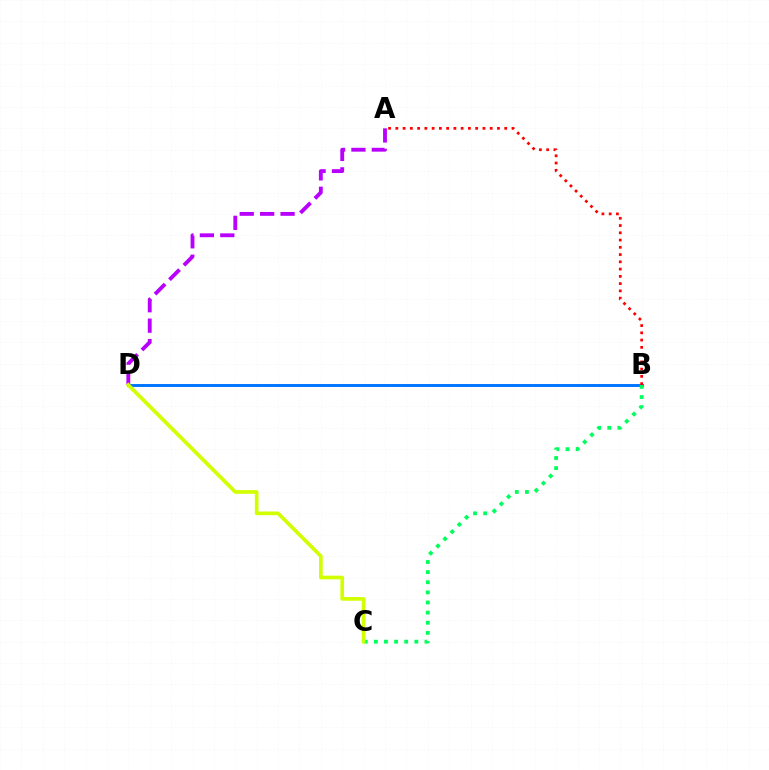{('B', 'D'): [{'color': '#0074ff', 'line_style': 'solid', 'thickness': 2.1}], ('A', 'D'): [{'color': '#b900ff', 'line_style': 'dashed', 'thickness': 2.77}], ('A', 'B'): [{'color': '#ff0000', 'line_style': 'dotted', 'thickness': 1.97}], ('B', 'C'): [{'color': '#00ff5c', 'line_style': 'dotted', 'thickness': 2.75}], ('C', 'D'): [{'color': '#d1ff00', 'line_style': 'solid', 'thickness': 2.65}]}